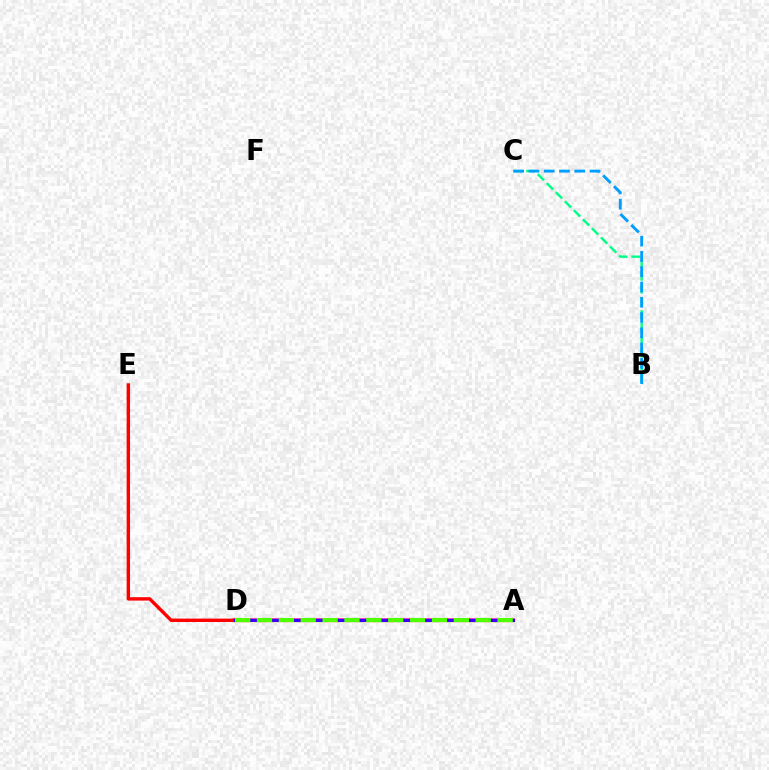{('B', 'C'): [{'color': '#00ff86', 'line_style': 'dashed', 'thickness': 1.74}, {'color': '#009eff', 'line_style': 'dashed', 'thickness': 2.07}], ('A', 'D'): [{'color': '#ff00ed', 'line_style': 'solid', 'thickness': 2.68}, {'color': '#ffd500', 'line_style': 'solid', 'thickness': 2.45}, {'color': '#3700ff', 'line_style': 'solid', 'thickness': 2.24}, {'color': '#4fff00', 'line_style': 'dashed', 'thickness': 2.97}], ('D', 'E'): [{'color': '#ff0000', 'line_style': 'solid', 'thickness': 2.44}]}